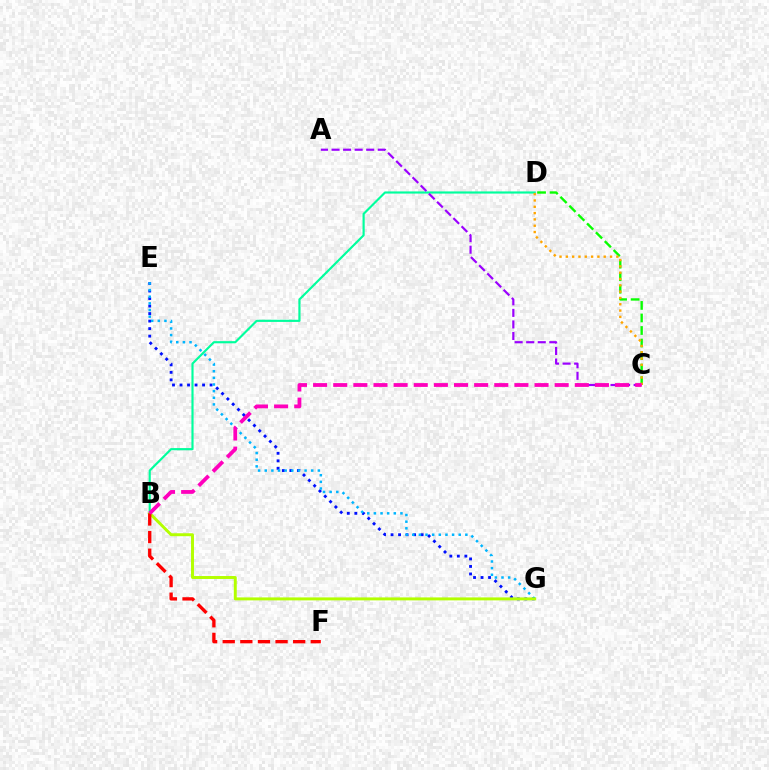{('B', 'D'): [{'color': '#00ff9d', 'line_style': 'solid', 'thickness': 1.55}], ('E', 'G'): [{'color': '#0010ff', 'line_style': 'dotted', 'thickness': 2.04}, {'color': '#00b5ff', 'line_style': 'dotted', 'thickness': 1.8}], ('B', 'G'): [{'color': '#b3ff00', 'line_style': 'solid', 'thickness': 2.12}], ('C', 'D'): [{'color': '#08ff00', 'line_style': 'dashed', 'thickness': 1.7}, {'color': '#ffa500', 'line_style': 'dotted', 'thickness': 1.72}], ('B', 'F'): [{'color': '#ff0000', 'line_style': 'dashed', 'thickness': 2.39}], ('A', 'C'): [{'color': '#9b00ff', 'line_style': 'dashed', 'thickness': 1.57}], ('B', 'C'): [{'color': '#ff00bd', 'line_style': 'dashed', 'thickness': 2.73}]}